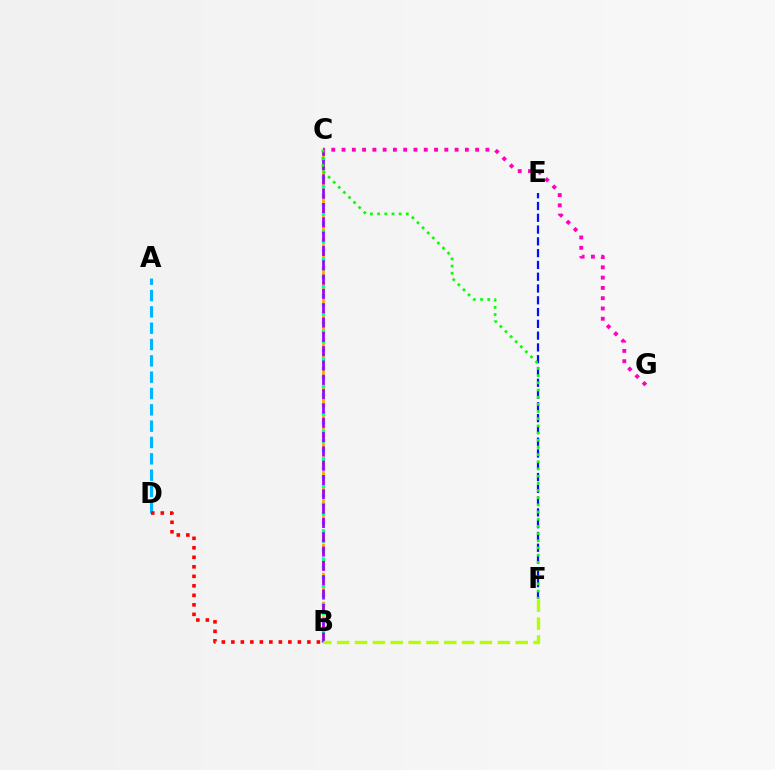{('B', 'C'): [{'color': '#ffa500', 'line_style': 'dashed', 'thickness': 1.98}, {'color': '#00ff9d', 'line_style': 'dotted', 'thickness': 2.47}, {'color': '#9b00ff', 'line_style': 'dashed', 'thickness': 1.94}], ('E', 'F'): [{'color': '#0010ff', 'line_style': 'dashed', 'thickness': 1.6}], ('B', 'F'): [{'color': '#b3ff00', 'line_style': 'dashed', 'thickness': 2.43}], ('C', 'G'): [{'color': '#ff00bd', 'line_style': 'dotted', 'thickness': 2.79}], ('C', 'F'): [{'color': '#08ff00', 'line_style': 'dotted', 'thickness': 1.95}], ('A', 'D'): [{'color': '#00b5ff', 'line_style': 'dashed', 'thickness': 2.22}], ('B', 'D'): [{'color': '#ff0000', 'line_style': 'dotted', 'thickness': 2.58}]}